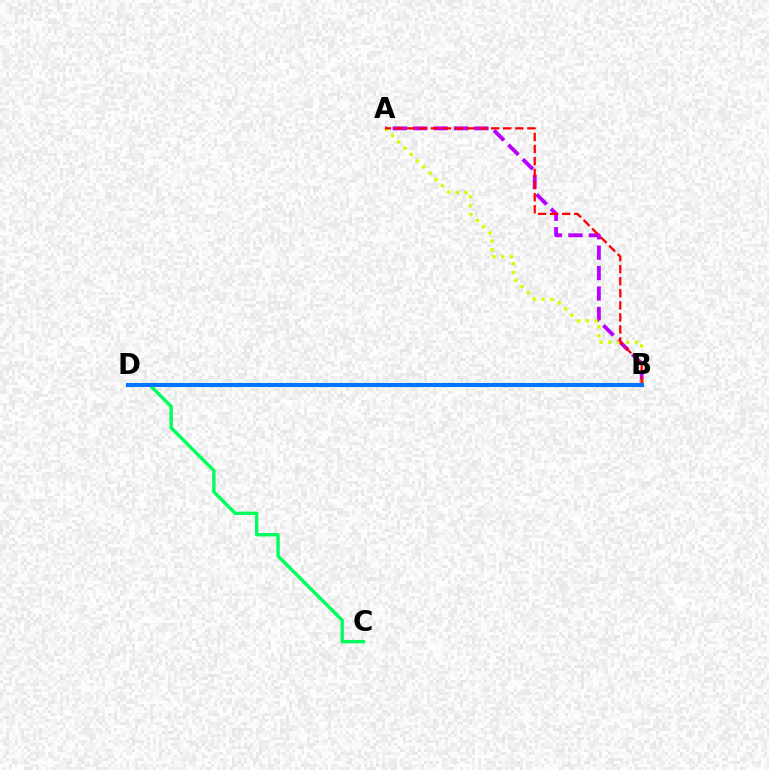{('A', 'B'): [{'color': '#b900ff', 'line_style': 'dashed', 'thickness': 2.77}, {'color': '#d1ff00', 'line_style': 'dotted', 'thickness': 2.4}, {'color': '#ff0000', 'line_style': 'dashed', 'thickness': 1.64}], ('C', 'D'): [{'color': '#00ff5c', 'line_style': 'solid', 'thickness': 2.44}], ('B', 'D'): [{'color': '#0074ff', 'line_style': 'solid', 'thickness': 2.91}]}